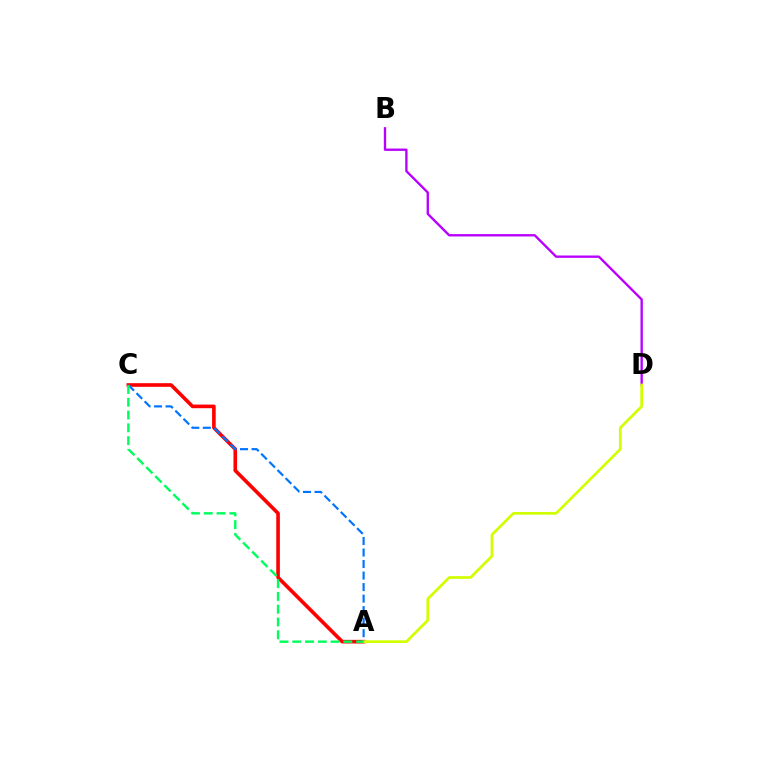{('A', 'C'): [{'color': '#ff0000', 'line_style': 'solid', 'thickness': 2.61}, {'color': '#0074ff', 'line_style': 'dashed', 'thickness': 1.57}, {'color': '#00ff5c', 'line_style': 'dashed', 'thickness': 1.74}], ('B', 'D'): [{'color': '#b900ff', 'line_style': 'solid', 'thickness': 1.7}], ('A', 'D'): [{'color': '#d1ff00', 'line_style': 'solid', 'thickness': 1.96}]}